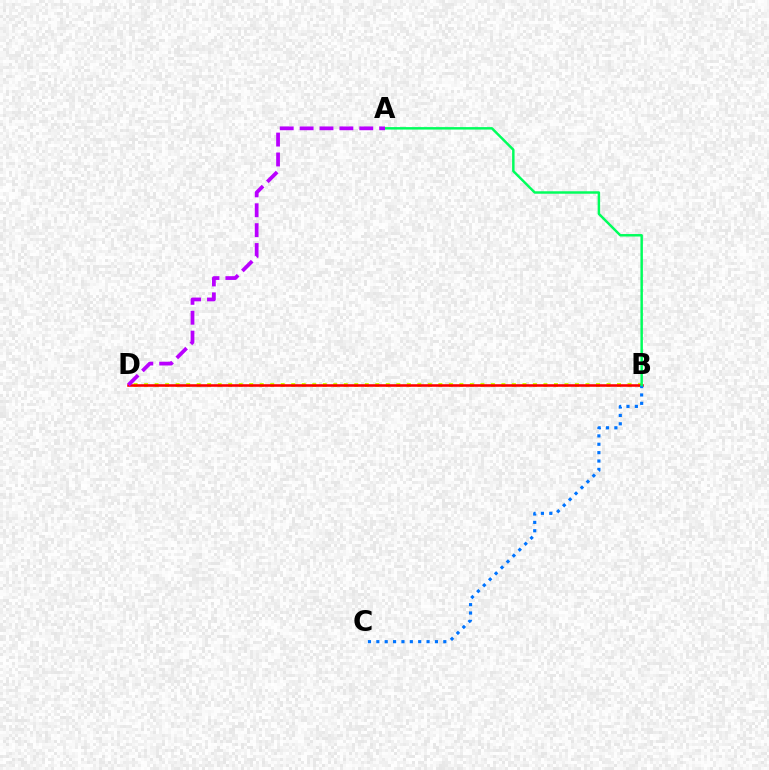{('B', 'D'): [{'color': '#d1ff00', 'line_style': 'dotted', 'thickness': 2.86}, {'color': '#ff0000', 'line_style': 'solid', 'thickness': 1.86}], ('B', 'C'): [{'color': '#0074ff', 'line_style': 'dotted', 'thickness': 2.27}], ('A', 'B'): [{'color': '#00ff5c', 'line_style': 'solid', 'thickness': 1.77}], ('A', 'D'): [{'color': '#b900ff', 'line_style': 'dashed', 'thickness': 2.7}]}